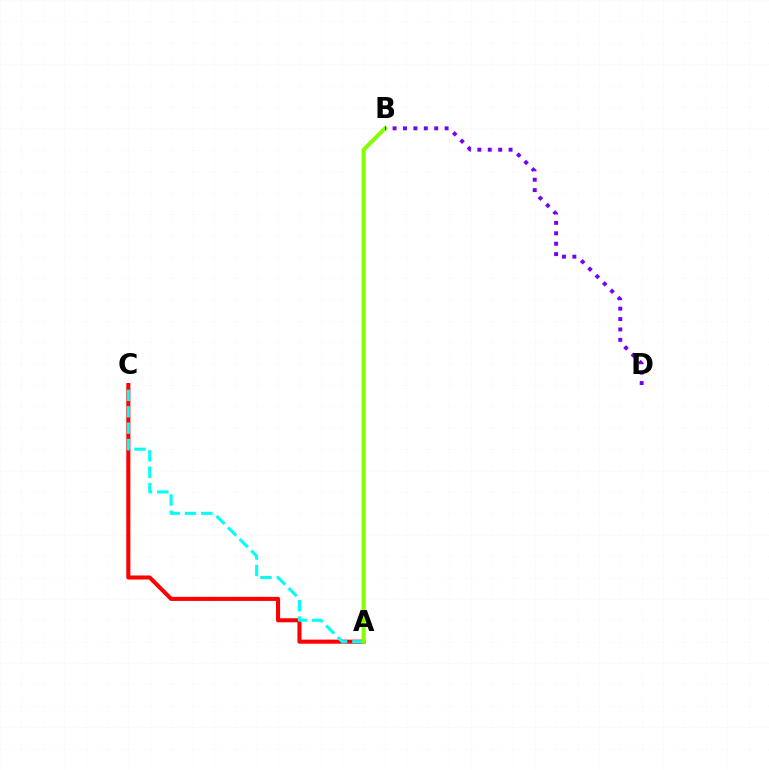{('A', 'C'): [{'color': '#ff0000', 'line_style': 'solid', 'thickness': 2.93}, {'color': '#00fff6', 'line_style': 'dashed', 'thickness': 2.22}], ('A', 'B'): [{'color': '#84ff00', 'line_style': 'solid', 'thickness': 2.91}], ('B', 'D'): [{'color': '#7200ff', 'line_style': 'dotted', 'thickness': 2.83}]}